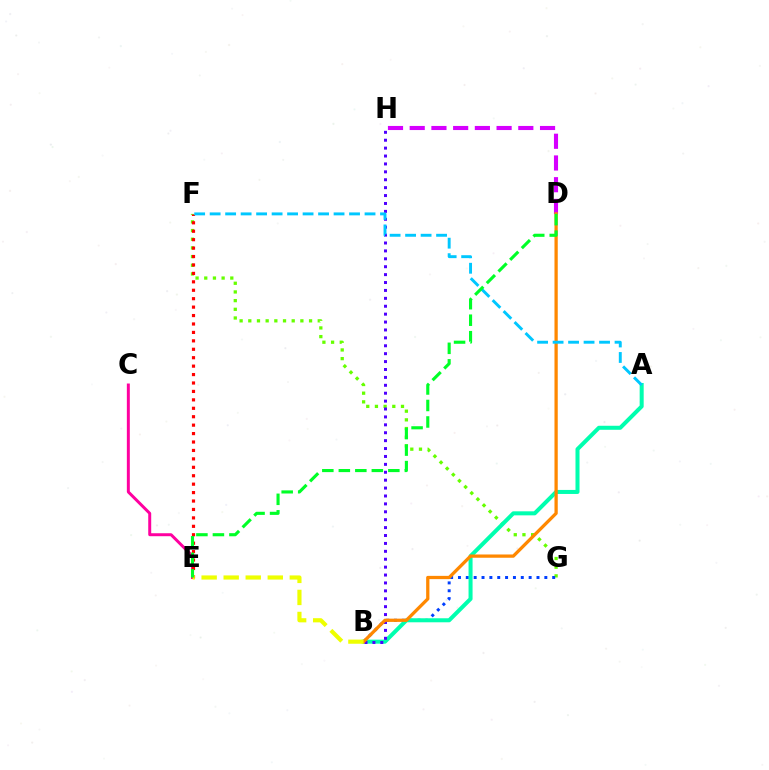{('F', 'G'): [{'color': '#66ff00', 'line_style': 'dotted', 'thickness': 2.36}], ('C', 'E'): [{'color': '#ff00a0', 'line_style': 'solid', 'thickness': 2.14}], ('D', 'H'): [{'color': '#d600ff', 'line_style': 'dashed', 'thickness': 2.95}], ('E', 'F'): [{'color': '#ff0000', 'line_style': 'dotted', 'thickness': 2.29}], ('B', 'G'): [{'color': '#003fff', 'line_style': 'dotted', 'thickness': 2.13}], ('A', 'B'): [{'color': '#00ffaf', 'line_style': 'solid', 'thickness': 2.9}], ('B', 'H'): [{'color': '#4f00ff', 'line_style': 'dotted', 'thickness': 2.15}], ('B', 'D'): [{'color': '#ff8800', 'line_style': 'solid', 'thickness': 2.35}], ('A', 'F'): [{'color': '#00c7ff', 'line_style': 'dashed', 'thickness': 2.1}], ('B', 'E'): [{'color': '#eeff00', 'line_style': 'dashed', 'thickness': 2.99}], ('D', 'E'): [{'color': '#00ff27', 'line_style': 'dashed', 'thickness': 2.24}]}